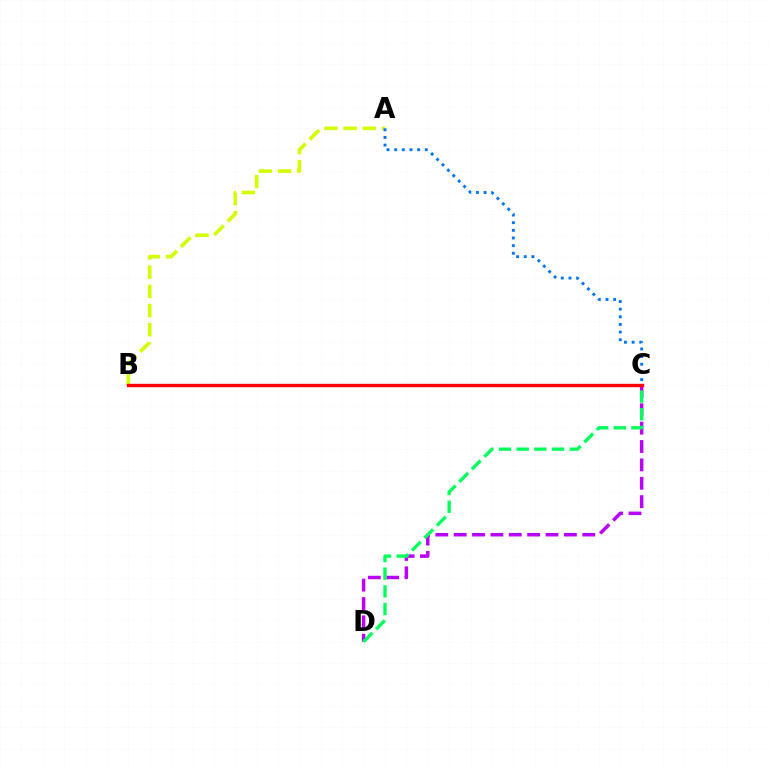{('A', 'B'): [{'color': '#d1ff00', 'line_style': 'dashed', 'thickness': 2.6}], ('A', 'C'): [{'color': '#0074ff', 'line_style': 'dotted', 'thickness': 2.08}], ('C', 'D'): [{'color': '#b900ff', 'line_style': 'dashed', 'thickness': 2.5}, {'color': '#00ff5c', 'line_style': 'dashed', 'thickness': 2.4}], ('B', 'C'): [{'color': '#ff0000', 'line_style': 'solid', 'thickness': 2.42}]}